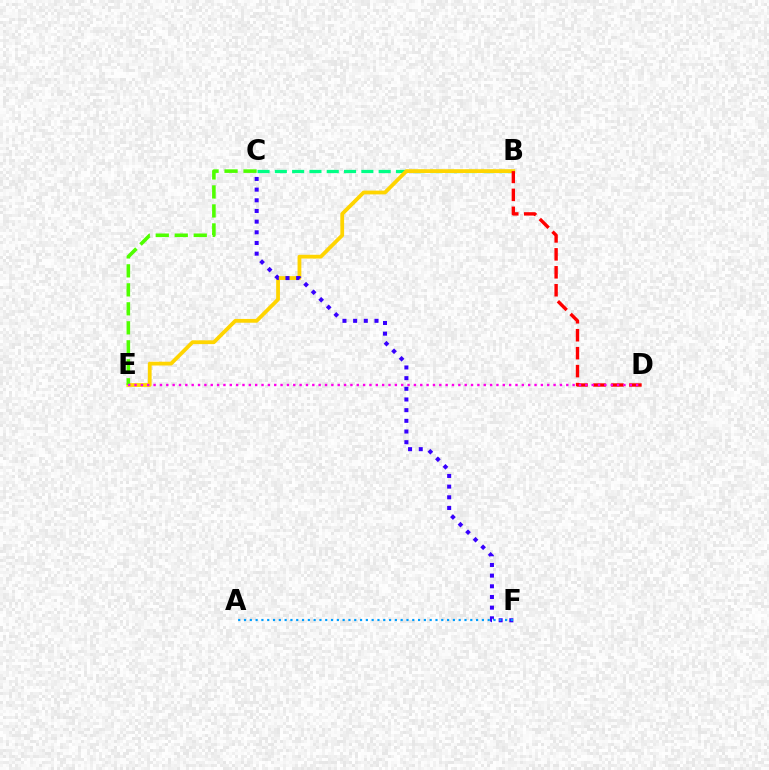{('B', 'C'): [{'color': '#00ff86', 'line_style': 'dashed', 'thickness': 2.35}], ('B', 'E'): [{'color': '#ffd500', 'line_style': 'solid', 'thickness': 2.73}], ('C', 'E'): [{'color': '#4fff00', 'line_style': 'dashed', 'thickness': 2.58}], ('B', 'D'): [{'color': '#ff0000', 'line_style': 'dashed', 'thickness': 2.44}], ('D', 'E'): [{'color': '#ff00ed', 'line_style': 'dotted', 'thickness': 1.73}], ('C', 'F'): [{'color': '#3700ff', 'line_style': 'dotted', 'thickness': 2.9}], ('A', 'F'): [{'color': '#009eff', 'line_style': 'dotted', 'thickness': 1.58}]}